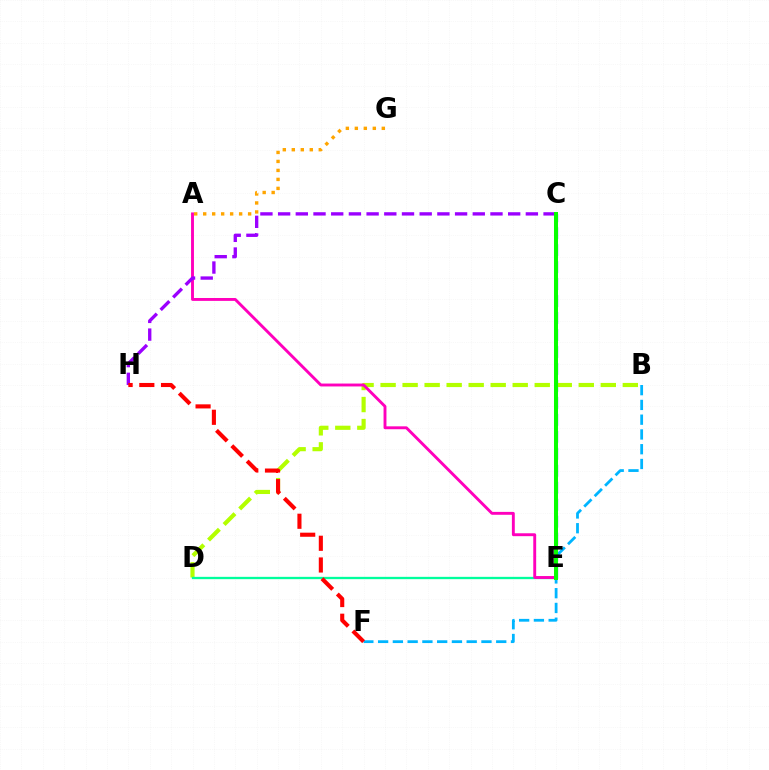{('C', 'E'): [{'color': '#0010ff', 'line_style': 'dashed', 'thickness': 2.31}, {'color': '#08ff00', 'line_style': 'solid', 'thickness': 2.89}], ('B', 'F'): [{'color': '#00b5ff', 'line_style': 'dashed', 'thickness': 2.01}], ('B', 'D'): [{'color': '#b3ff00', 'line_style': 'dashed', 'thickness': 2.99}], ('D', 'E'): [{'color': '#00ff9d', 'line_style': 'solid', 'thickness': 1.67}], ('A', 'G'): [{'color': '#ffa500', 'line_style': 'dotted', 'thickness': 2.44}], ('A', 'E'): [{'color': '#ff00bd', 'line_style': 'solid', 'thickness': 2.08}], ('C', 'H'): [{'color': '#9b00ff', 'line_style': 'dashed', 'thickness': 2.4}], ('F', 'H'): [{'color': '#ff0000', 'line_style': 'dashed', 'thickness': 2.95}]}